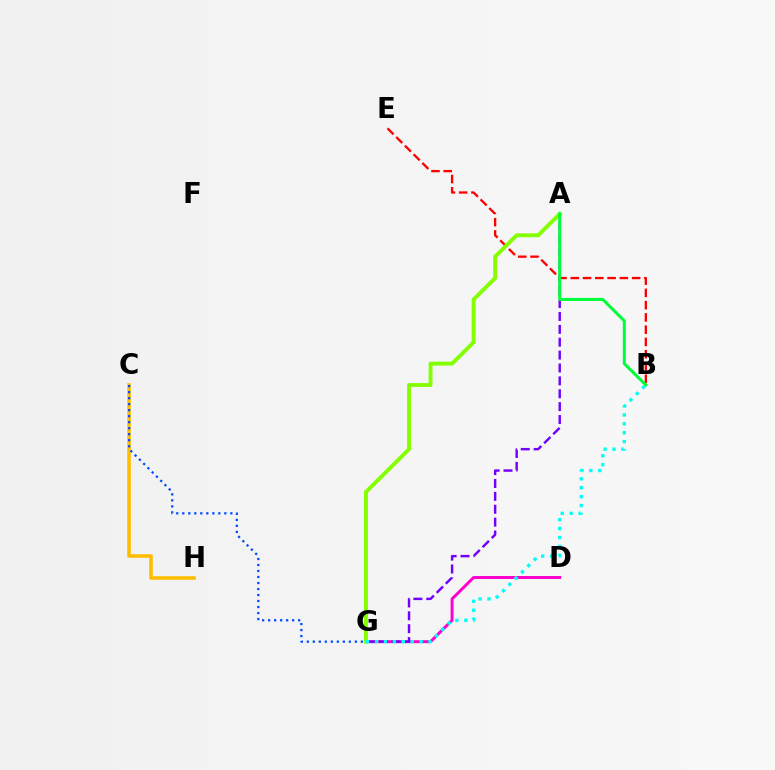{('C', 'H'): [{'color': '#ffbd00', 'line_style': 'solid', 'thickness': 2.57}], ('D', 'G'): [{'color': '#ff00cf', 'line_style': 'solid', 'thickness': 2.12}], ('A', 'G'): [{'color': '#7200ff', 'line_style': 'dashed', 'thickness': 1.75}, {'color': '#84ff00', 'line_style': 'solid', 'thickness': 2.8}], ('B', 'E'): [{'color': '#ff0000', 'line_style': 'dashed', 'thickness': 1.67}], ('A', 'B'): [{'color': '#00ff39', 'line_style': 'solid', 'thickness': 2.17}], ('B', 'G'): [{'color': '#00fff6', 'line_style': 'dotted', 'thickness': 2.42}], ('C', 'G'): [{'color': '#004bff', 'line_style': 'dotted', 'thickness': 1.63}]}